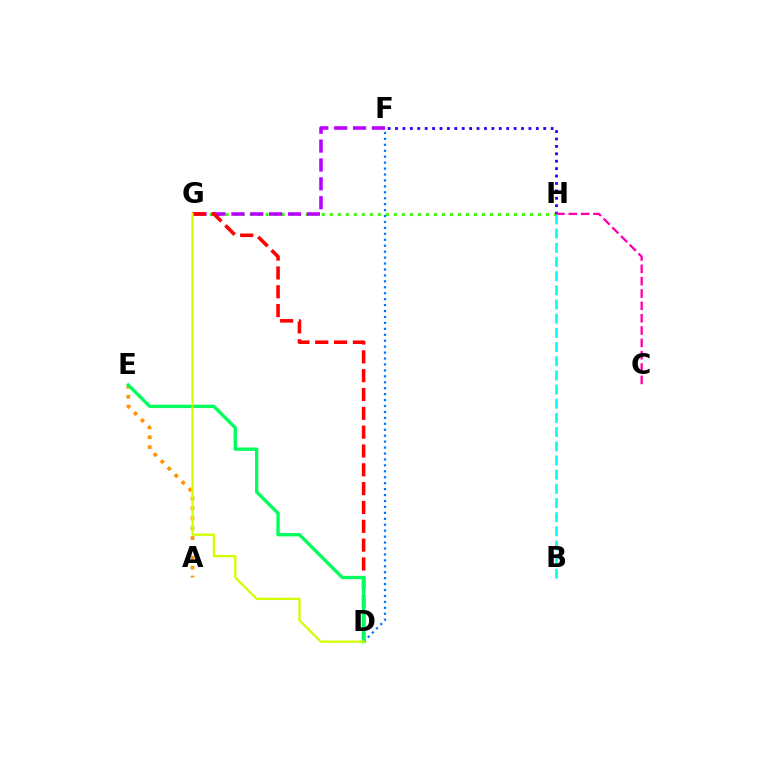{('G', 'H'): [{'color': '#3dff00', 'line_style': 'dotted', 'thickness': 2.18}], ('D', 'F'): [{'color': '#0074ff', 'line_style': 'dotted', 'thickness': 1.61}], ('F', 'G'): [{'color': '#b900ff', 'line_style': 'dashed', 'thickness': 2.56}], ('D', 'G'): [{'color': '#ff0000', 'line_style': 'dashed', 'thickness': 2.56}, {'color': '#d1ff00', 'line_style': 'solid', 'thickness': 1.65}], ('F', 'H'): [{'color': '#2500ff', 'line_style': 'dotted', 'thickness': 2.01}], ('A', 'E'): [{'color': '#ff9400', 'line_style': 'dotted', 'thickness': 2.68}], ('C', 'H'): [{'color': '#ff00ac', 'line_style': 'dashed', 'thickness': 1.68}], ('D', 'E'): [{'color': '#00ff5c', 'line_style': 'solid', 'thickness': 2.41}], ('B', 'H'): [{'color': '#00fff6', 'line_style': 'dashed', 'thickness': 1.93}]}